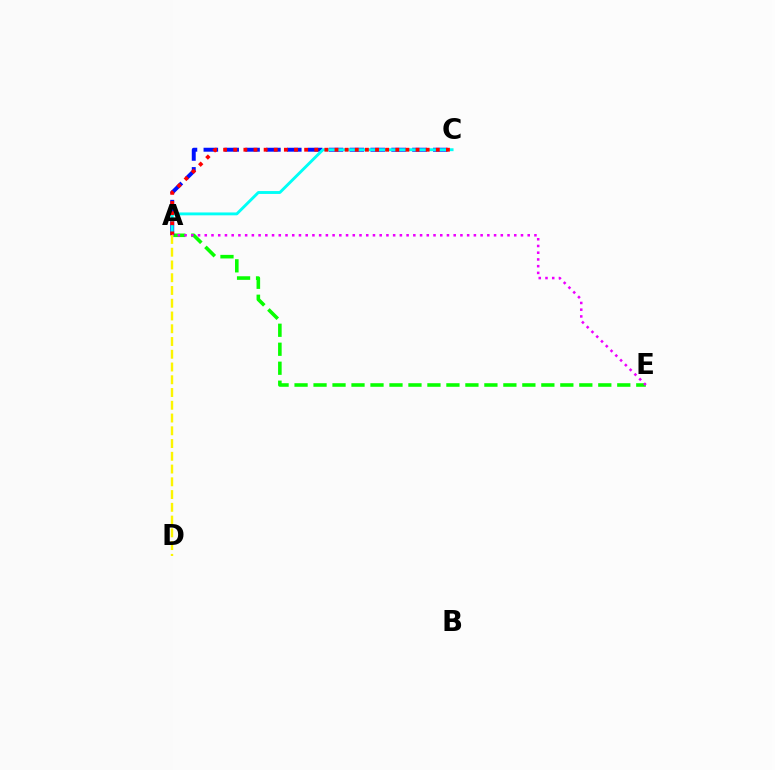{('A', 'E'): [{'color': '#08ff00', 'line_style': 'dashed', 'thickness': 2.58}, {'color': '#ee00ff', 'line_style': 'dotted', 'thickness': 1.83}], ('A', 'C'): [{'color': '#0010ff', 'line_style': 'dashed', 'thickness': 2.83}, {'color': '#00fff6', 'line_style': 'solid', 'thickness': 2.07}, {'color': '#ff0000', 'line_style': 'dotted', 'thickness': 2.75}], ('A', 'D'): [{'color': '#fcf500', 'line_style': 'dashed', 'thickness': 1.73}]}